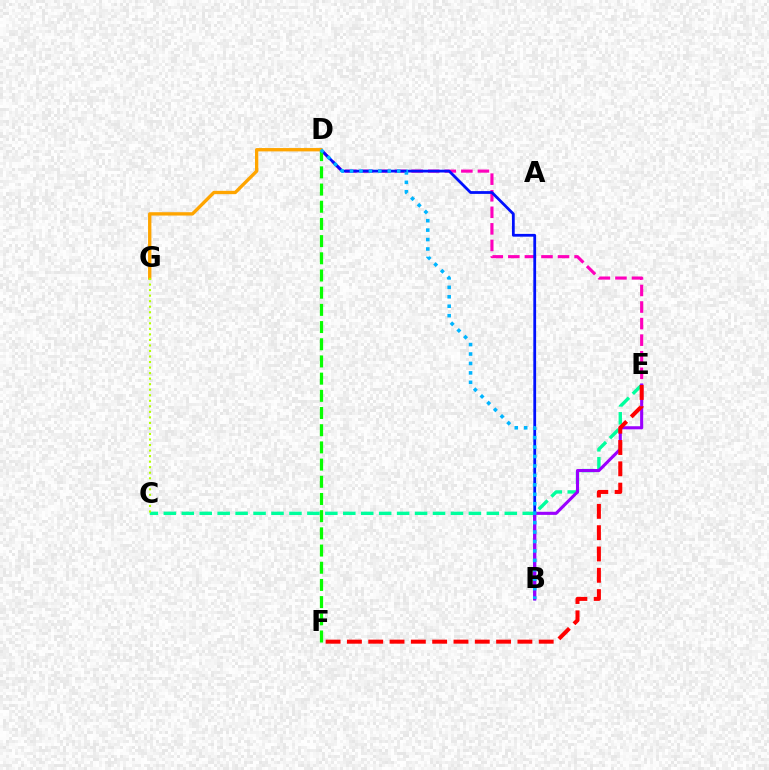{('D', 'E'): [{'color': '#ff00bd', 'line_style': 'dashed', 'thickness': 2.25}], ('B', 'D'): [{'color': '#0010ff', 'line_style': 'solid', 'thickness': 2.0}, {'color': '#00b5ff', 'line_style': 'dotted', 'thickness': 2.57}], ('D', 'F'): [{'color': '#08ff00', 'line_style': 'dashed', 'thickness': 2.34}], ('D', 'G'): [{'color': '#ffa500', 'line_style': 'solid', 'thickness': 2.4}], ('C', 'E'): [{'color': '#00ff9d', 'line_style': 'dashed', 'thickness': 2.44}], ('B', 'E'): [{'color': '#9b00ff', 'line_style': 'solid', 'thickness': 2.22}], ('E', 'F'): [{'color': '#ff0000', 'line_style': 'dashed', 'thickness': 2.89}], ('C', 'G'): [{'color': '#b3ff00', 'line_style': 'dotted', 'thickness': 1.5}]}